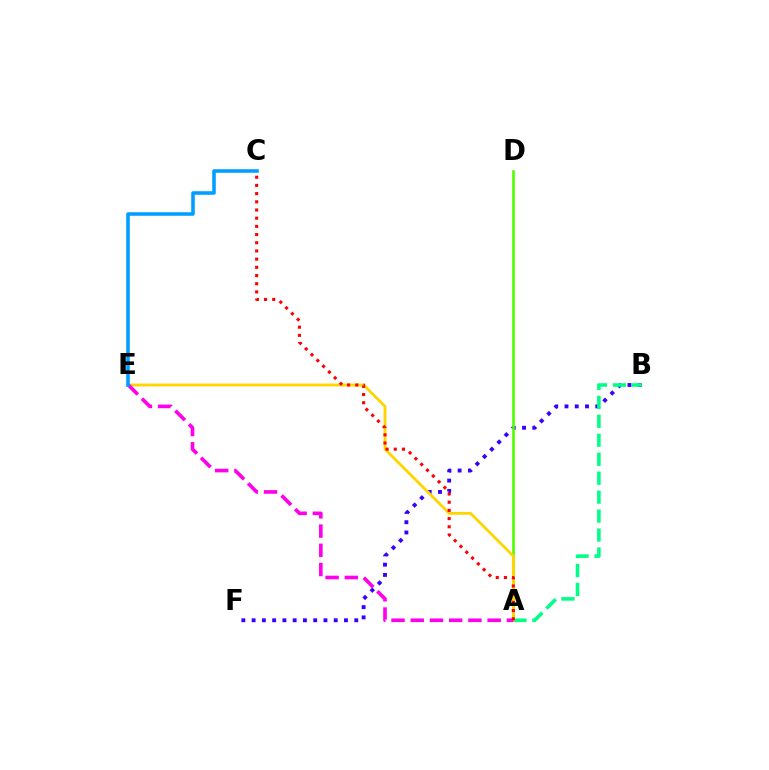{('B', 'F'): [{'color': '#3700ff', 'line_style': 'dotted', 'thickness': 2.79}], ('A', 'D'): [{'color': '#4fff00', 'line_style': 'solid', 'thickness': 1.9}], ('A', 'B'): [{'color': '#00ff86', 'line_style': 'dashed', 'thickness': 2.57}], ('A', 'E'): [{'color': '#ffd500', 'line_style': 'solid', 'thickness': 2.03}, {'color': '#ff00ed', 'line_style': 'dashed', 'thickness': 2.61}], ('A', 'C'): [{'color': '#ff0000', 'line_style': 'dotted', 'thickness': 2.23}], ('C', 'E'): [{'color': '#009eff', 'line_style': 'solid', 'thickness': 2.57}]}